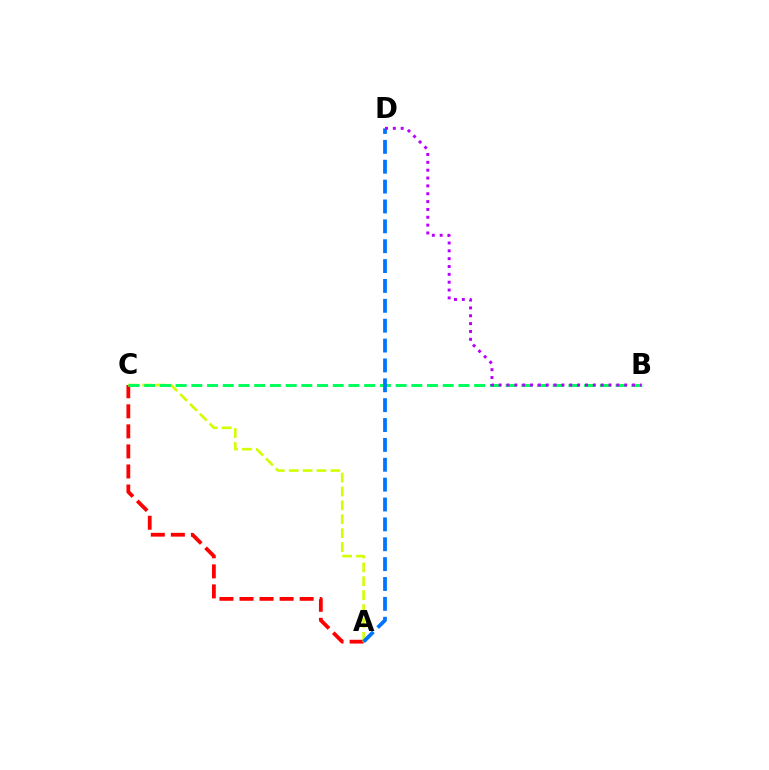{('A', 'C'): [{'color': '#ff0000', 'line_style': 'dashed', 'thickness': 2.72}, {'color': '#d1ff00', 'line_style': 'dashed', 'thickness': 1.89}], ('B', 'C'): [{'color': '#00ff5c', 'line_style': 'dashed', 'thickness': 2.13}], ('A', 'D'): [{'color': '#0074ff', 'line_style': 'dashed', 'thickness': 2.7}], ('B', 'D'): [{'color': '#b900ff', 'line_style': 'dotted', 'thickness': 2.13}]}